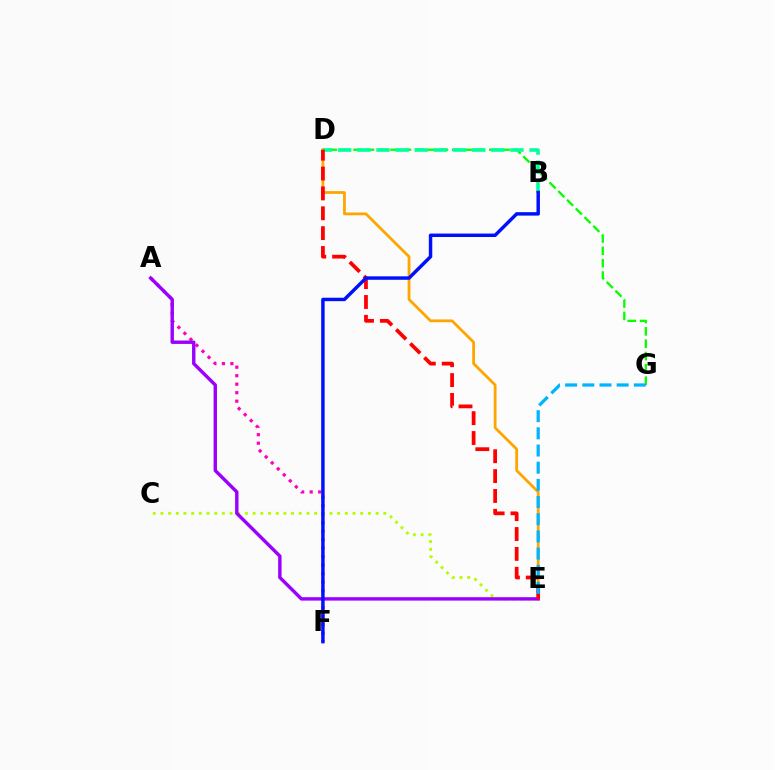{('A', 'F'): [{'color': '#ff00bd', 'line_style': 'dotted', 'thickness': 2.31}], ('C', 'E'): [{'color': '#b3ff00', 'line_style': 'dotted', 'thickness': 2.09}], ('D', 'G'): [{'color': '#08ff00', 'line_style': 'dashed', 'thickness': 1.68}], ('D', 'E'): [{'color': '#ffa500', 'line_style': 'solid', 'thickness': 2.0}, {'color': '#ff0000', 'line_style': 'dashed', 'thickness': 2.7}], ('B', 'D'): [{'color': '#00ff9d', 'line_style': 'dashed', 'thickness': 2.6}], ('A', 'E'): [{'color': '#9b00ff', 'line_style': 'solid', 'thickness': 2.45}], ('B', 'F'): [{'color': '#0010ff', 'line_style': 'solid', 'thickness': 2.48}], ('E', 'G'): [{'color': '#00b5ff', 'line_style': 'dashed', 'thickness': 2.33}]}